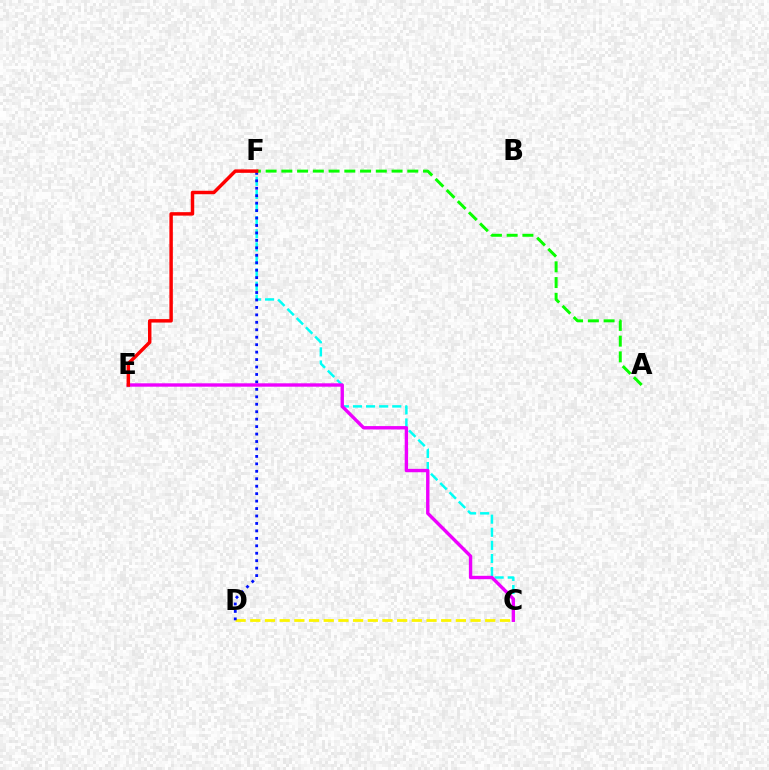{('C', 'F'): [{'color': '#00fff6', 'line_style': 'dashed', 'thickness': 1.78}], ('C', 'D'): [{'color': '#fcf500', 'line_style': 'dashed', 'thickness': 1.99}], ('D', 'F'): [{'color': '#0010ff', 'line_style': 'dotted', 'thickness': 2.02}], ('A', 'F'): [{'color': '#08ff00', 'line_style': 'dashed', 'thickness': 2.14}], ('C', 'E'): [{'color': '#ee00ff', 'line_style': 'solid', 'thickness': 2.43}], ('E', 'F'): [{'color': '#ff0000', 'line_style': 'solid', 'thickness': 2.49}]}